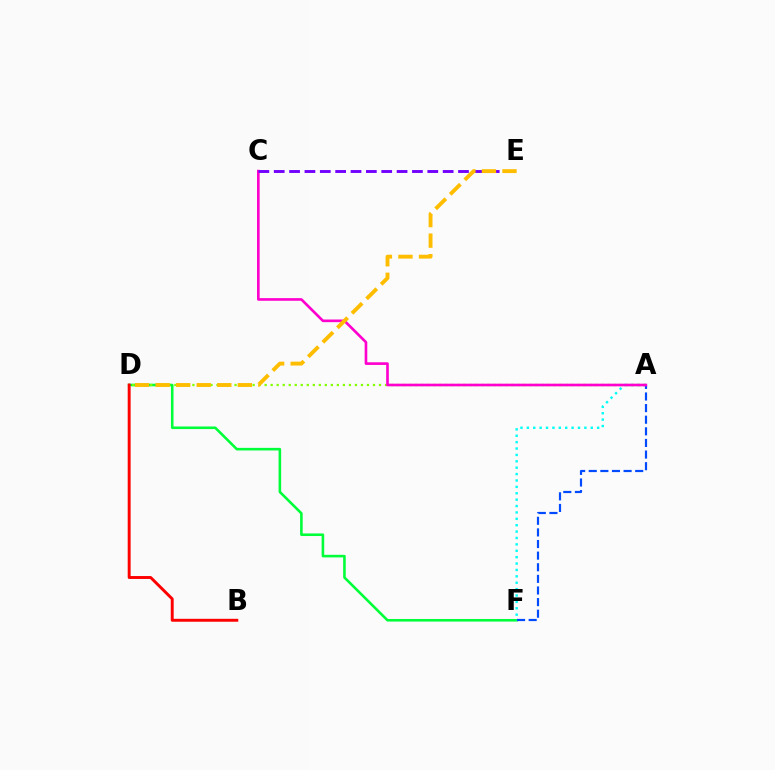{('D', 'F'): [{'color': '#00ff39', 'line_style': 'solid', 'thickness': 1.86}], ('B', 'D'): [{'color': '#ff0000', 'line_style': 'solid', 'thickness': 2.1}], ('A', 'F'): [{'color': '#00fff6', 'line_style': 'dotted', 'thickness': 1.74}, {'color': '#004bff', 'line_style': 'dashed', 'thickness': 1.58}], ('A', 'D'): [{'color': '#84ff00', 'line_style': 'dotted', 'thickness': 1.64}], ('A', 'C'): [{'color': '#ff00cf', 'line_style': 'solid', 'thickness': 1.91}], ('C', 'E'): [{'color': '#7200ff', 'line_style': 'dashed', 'thickness': 2.09}], ('D', 'E'): [{'color': '#ffbd00', 'line_style': 'dashed', 'thickness': 2.79}]}